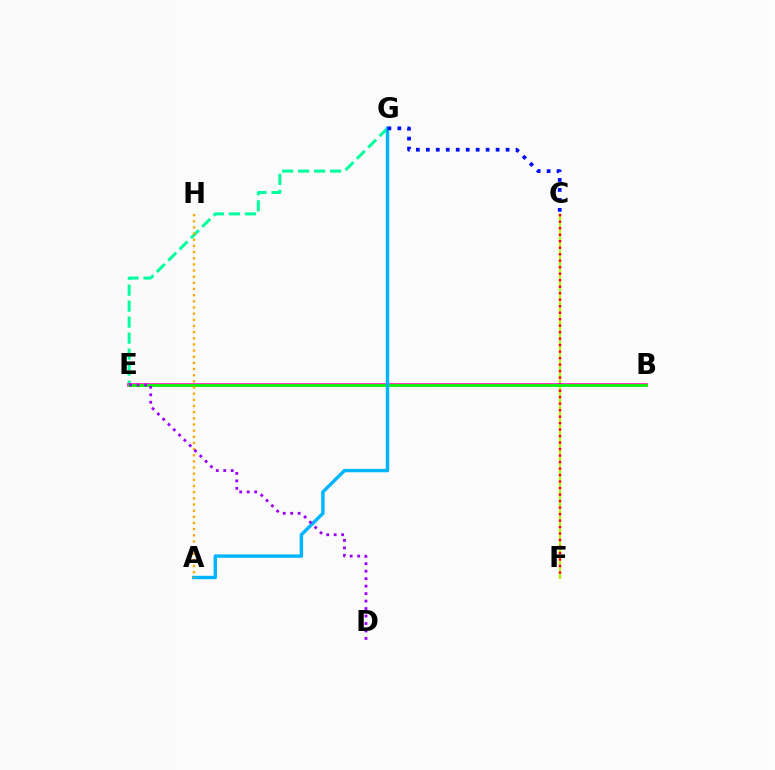{('C', 'F'): [{'color': '#b3ff00', 'line_style': 'solid', 'thickness': 1.53}, {'color': '#ff0000', 'line_style': 'dotted', 'thickness': 1.77}], ('E', 'G'): [{'color': '#00ff9d', 'line_style': 'dashed', 'thickness': 2.17}], ('B', 'E'): [{'color': '#ff00bd', 'line_style': 'solid', 'thickness': 2.54}, {'color': '#08ff00', 'line_style': 'solid', 'thickness': 2.01}], ('A', 'G'): [{'color': '#00b5ff', 'line_style': 'solid', 'thickness': 2.46}], ('A', 'H'): [{'color': '#ffa500', 'line_style': 'dotted', 'thickness': 1.67}], ('D', 'E'): [{'color': '#9b00ff', 'line_style': 'dotted', 'thickness': 2.03}], ('C', 'G'): [{'color': '#0010ff', 'line_style': 'dotted', 'thickness': 2.71}]}